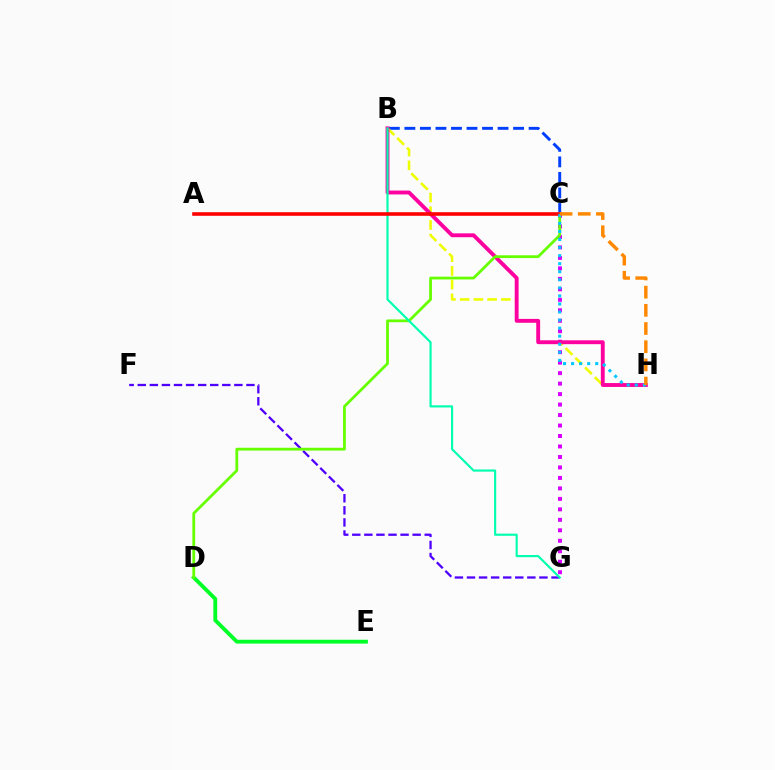{('D', 'E'): [{'color': '#00ff27', 'line_style': 'solid', 'thickness': 2.77}], ('B', 'C'): [{'color': '#003fff', 'line_style': 'dashed', 'thickness': 2.11}], ('C', 'G'): [{'color': '#d600ff', 'line_style': 'dotted', 'thickness': 2.85}], ('F', 'G'): [{'color': '#4f00ff', 'line_style': 'dashed', 'thickness': 1.64}], ('B', 'H'): [{'color': '#eeff00', 'line_style': 'dashed', 'thickness': 1.86}, {'color': '#ff00a0', 'line_style': 'solid', 'thickness': 2.79}], ('C', 'D'): [{'color': '#66ff00', 'line_style': 'solid', 'thickness': 2.0}], ('B', 'G'): [{'color': '#00ffaf', 'line_style': 'solid', 'thickness': 1.56}], ('A', 'C'): [{'color': '#ff0000', 'line_style': 'solid', 'thickness': 2.58}], ('C', 'H'): [{'color': '#00c7ff', 'line_style': 'dotted', 'thickness': 2.19}, {'color': '#ff8800', 'line_style': 'dashed', 'thickness': 2.47}]}